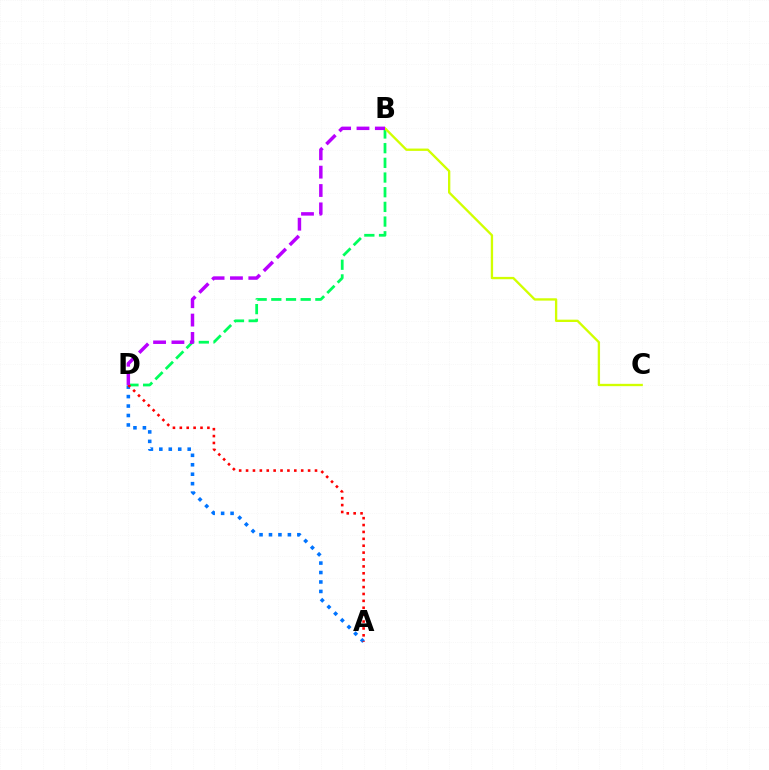{('A', 'D'): [{'color': '#0074ff', 'line_style': 'dotted', 'thickness': 2.57}, {'color': '#ff0000', 'line_style': 'dotted', 'thickness': 1.87}], ('B', 'D'): [{'color': '#00ff5c', 'line_style': 'dashed', 'thickness': 1.99}, {'color': '#b900ff', 'line_style': 'dashed', 'thickness': 2.49}], ('B', 'C'): [{'color': '#d1ff00', 'line_style': 'solid', 'thickness': 1.68}]}